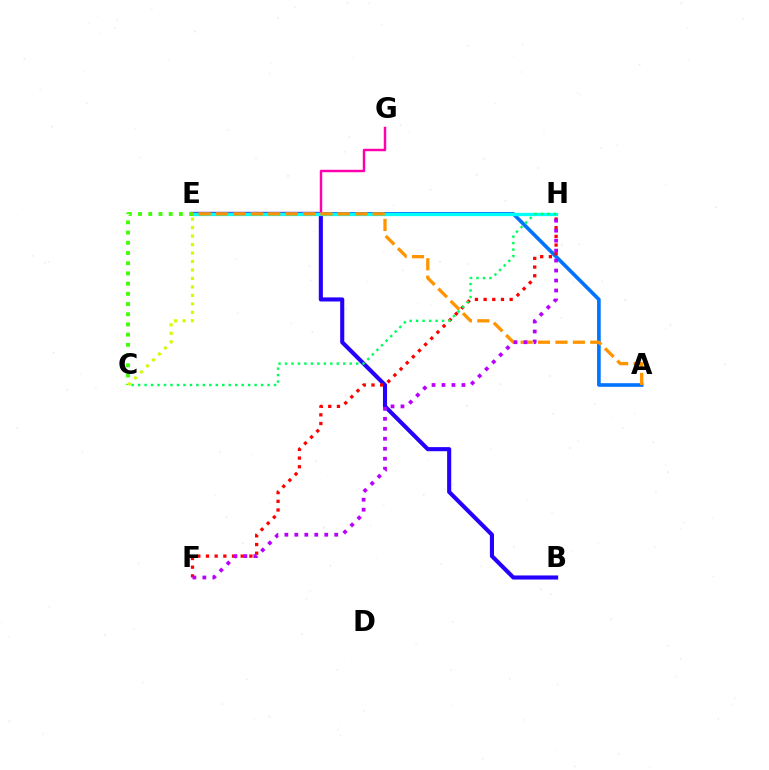{('B', 'E'): [{'color': '#2500ff', 'line_style': 'solid', 'thickness': 2.95}], ('A', 'E'): [{'color': '#0074ff', 'line_style': 'solid', 'thickness': 2.62}, {'color': '#ff9400', 'line_style': 'dashed', 'thickness': 2.36}], ('E', 'G'): [{'color': '#ff00ac', 'line_style': 'solid', 'thickness': 1.76}], ('E', 'H'): [{'color': '#00fff6', 'line_style': 'solid', 'thickness': 2.35}], ('C', 'E'): [{'color': '#3dff00', 'line_style': 'dotted', 'thickness': 2.77}, {'color': '#d1ff00', 'line_style': 'dotted', 'thickness': 2.3}], ('F', 'H'): [{'color': '#ff0000', 'line_style': 'dotted', 'thickness': 2.36}, {'color': '#b900ff', 'line_style': 'dotted', 'thickness': 2.71}], ('C', 'H'): [{'color': '#00ff5c', 'line_style': 'dotted', 'thickness': 1.76}]}